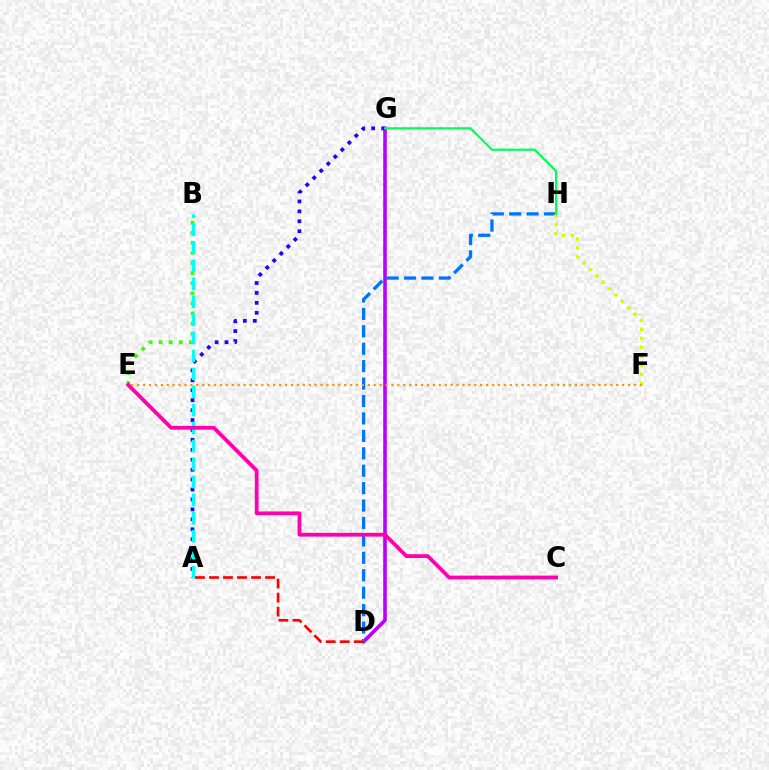{('D', 'G'): [{'color': '#b900ff', 'line_style': 'solid', 'thickness': 2.58}], ('D', 'H'): [{'color': '#0074ff', 'line_style': 'dashed', 'thickness': 2.37}], ('B', 'E'): [{'color': '#3dff00', 'line_style': 'dotted', 'thickness': 2.75}], ('F', 'H'): [{'color': '#d1ff00', 'line_style': 'dotted', 'thickness': 2.44}], ('A', 'G'): [{'color': '#2500ff', 'line_style': 'dotted', 'thickness': 2.7}], ('G', 'H'): [{'color': '#00ff5c', 'line_style': 'solid', 'thickness': 1.58}], ('A', 'B'): [{'color': '#00fff6', 'line_style': 'dashed', 'thickness': 2.45}], ('A', 'D'): [{'color': '#ff0000', 'line_style': 'dashed', 'thickness': 1.91}], ('C', 'E'): [{'color': '#ff00ac', 'line_style': 'solid', 'thickness': 2.72}], ('E', 'F'): [{'color': '#ff9400', 'line_style': 'dotted', 'thickness': 1.61}]}